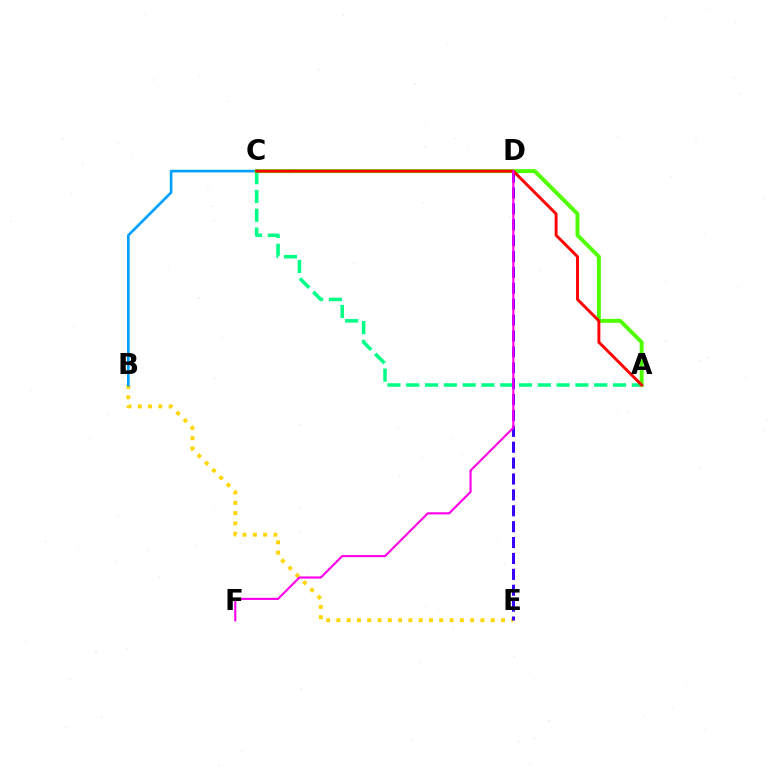{('A', 'C'): [{'color': '#00ff86', 'line_style': 'dashed', 'thickness': 2.55}, {'color': '#4fff00', 'line_style': 'solid', 'thickness': 2.83}, {'color': '#ff0000', 'line_style': 'solid', 'thickness': 2.1}], ('B', 'E'): [{'color': '#ffd500', 'line_style': 'dotted', 'thickness': 2.8}], ('D', 'E'): [{'color': '#3700ff', 'line_style': 'dashed', 'thickness': 2.16}], ('B', 'C'): [{'color': '#009eff', 'line_style': 'solid', 'thickness': 1.88}], ('D', 'F'): [{'color': '#ff00ed', 'line_style': 'solid', 'thickness': 1.54}]}